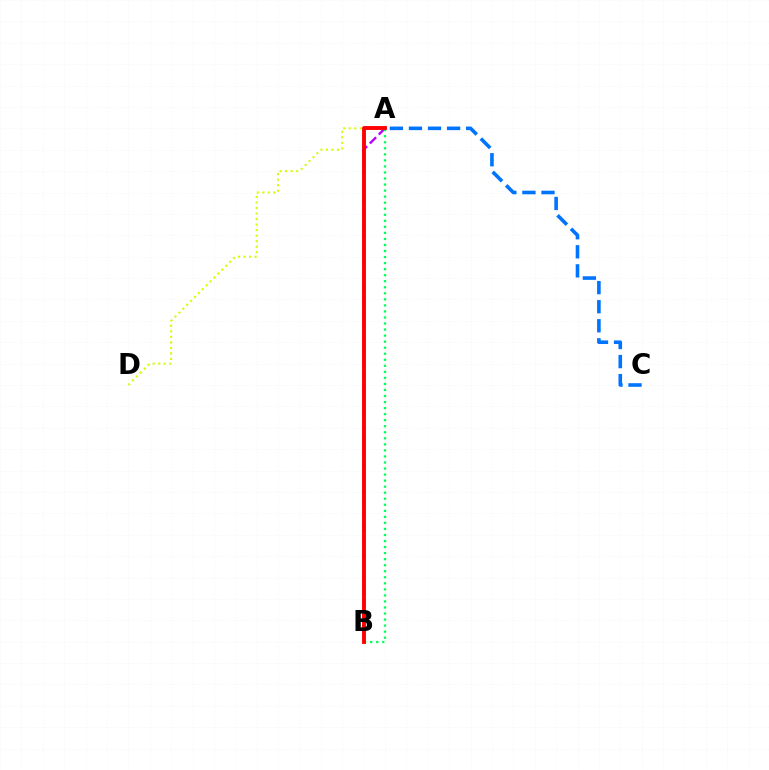{('A', 'B'): [{'color': '#b900ff', 'line_style': 'dashed', 'thickness': 1.71}, {'color': '#00ff5c', 'line_style': 'dotted', 'thickness': 1.64}, {'color': '#ff0000', 'line_style': 'solid', 'thickness': 2.79}], ('A', 'D'): [{'color': '#d1ff00', 'line_style': 'dotted', 'thickness': 1.5}], ('A', 'C'): [{'color': '#0074ff', 'line_style': 'dashed', 'thickness': 2.59}]}